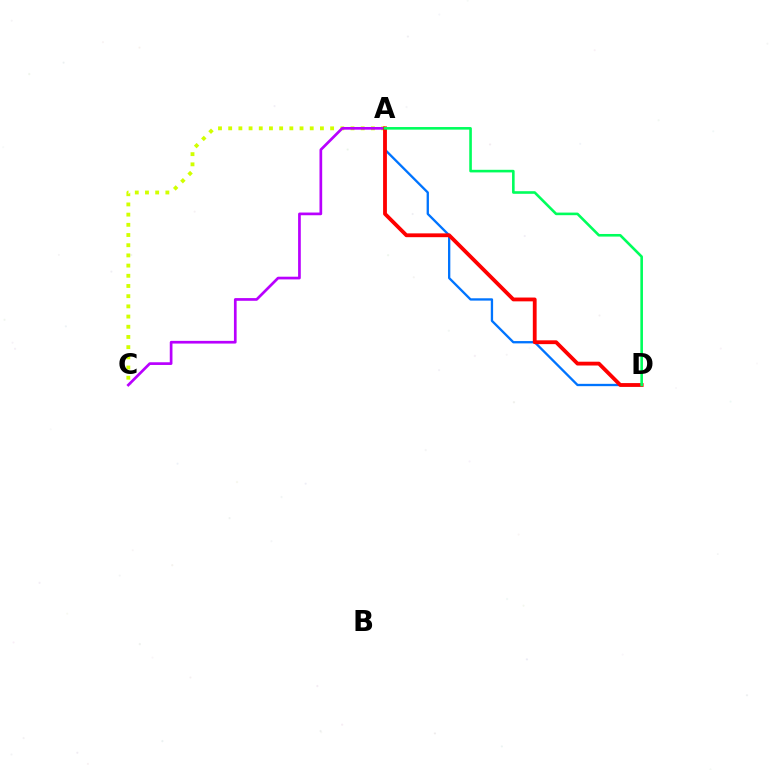{('A', 'D'): [{'color': '#0074ff', 'line_style': 'solid', 'thickness': 1.67}, {'color': '#ff0000', 'line_style': 'solid', 'thickness': 2.75}, {'color': '#00ff5c', 'line_style': 'solid', 'thickness': 1.88}], ('A', 'C'): [{'color': '#d1ff00', 'line_style': 'dotted', 'thickness': 2.77}, {'color': '#b900ff', 'line_style': 'solid', 'thickness': 1.94}]}